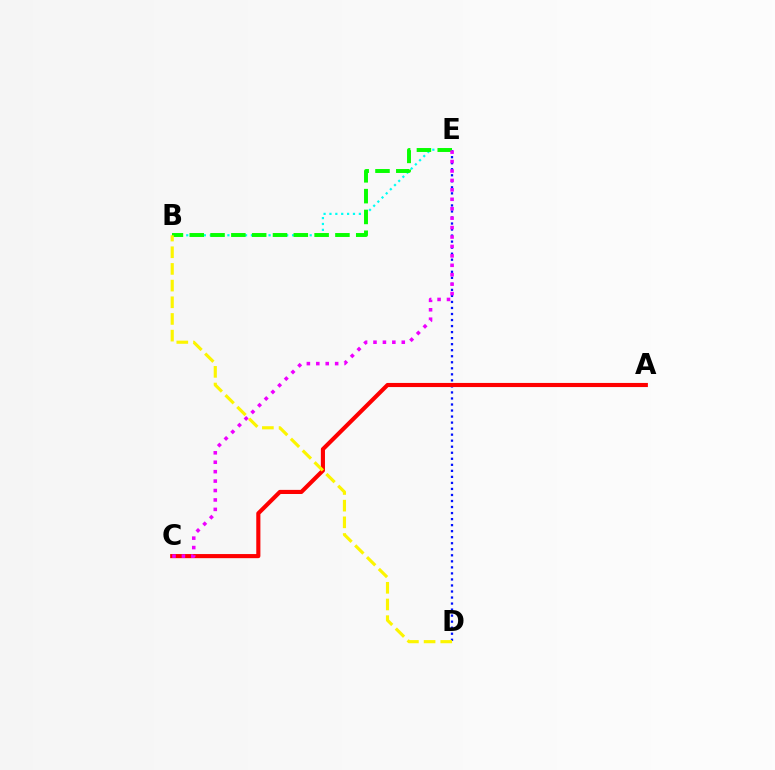{('D', 'E'): [{'color': '#0010ff', 'line_style': 'dotted', 'thickness': 1.64}], ('A', 'C'): [{'color': '#ff0000', 'line_style': 'solid', 'thickness': 2.96}], ('B', 'E'): [{'color': '#00fff6', 'line_style': 'dotted', 'thickness': 1.6}, {'color': '#08ff00', 'line_style': 'dashed', 'thickness': 2.83}], ('C', 'E'): [{'color': '#ee00ff', 'line_style': 'dotted', 'thickness': 2.56}], ('B', 'D'): [{'color': '#fcf500', 'line_style': 'dashed', 'thickness': 2.27}]}